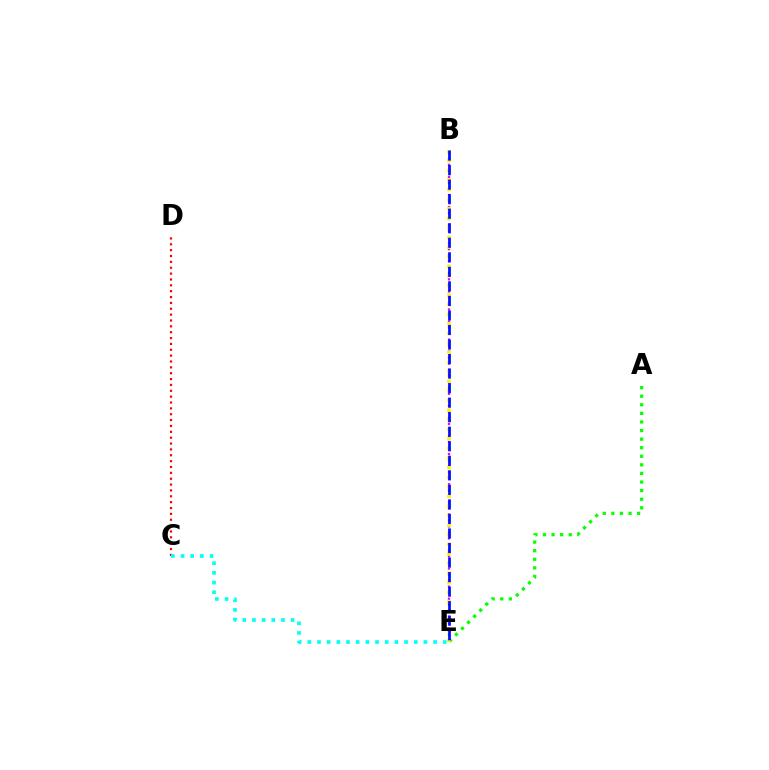{('B', 'E'): [{'color': '#ee00ff', 'line_style': 'dotted', 'thickness': 1.64}, {'color': '#fcf500', 'line_style': 'dotted', 'thickness': 2.61}, {'color': '#0010ff', 'line_style': 'dashed', 'thickness': 1.97}], ('C', 'D'): [{'color': '#ff0000', 'line_style': 'dotted', 'thickness': 1.59}], ('A', 'E'): [{'color': '#08ff00', 'line_style': 'dotted', 'thickness': 2.33}], ('C', 'E'): [{'color': '#00fff6', 'line_style': 'dotted', 'thickness': 2.63}]}